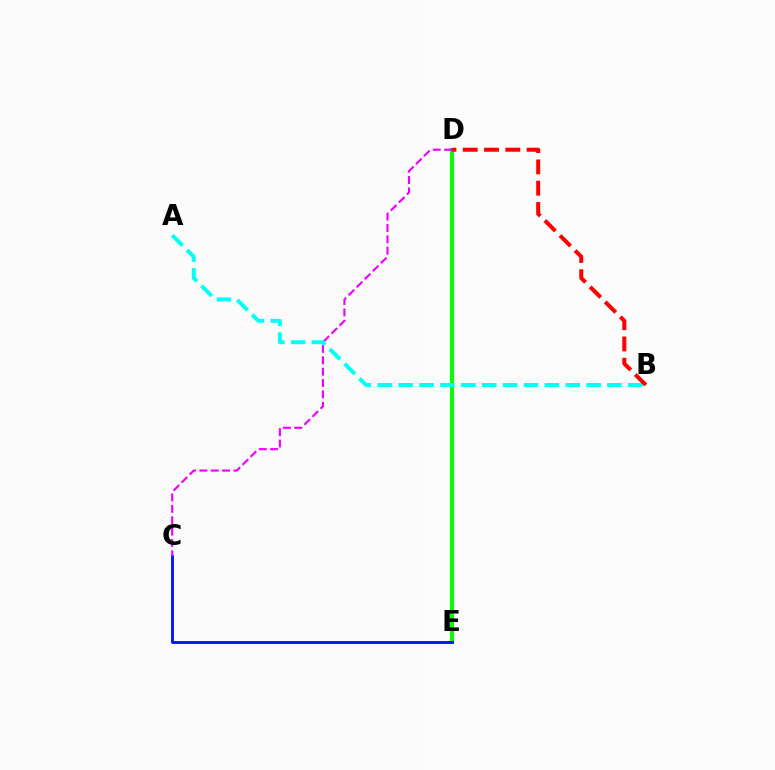{('D', 'E'): [{'color': '#fcf500', 'line_style': 'solid', 'thickness': 2.12}, {'color': '#08ff00', 'line_style': 'solid', 'thickness': 2.89}], ('C', 'E'): [{'color': '#0010ff', 'line_style': 'solid', 'thickness': 2.05}], ('C', 'D'): [{'color': '#ee00ff', 'line_style': 'dashed', 'thickness': 1.54}], ('A', 'B'): [{'color': '#00fff6', 'line_style': 'dashed', 'thickness': 2.84}], ('B', 'D'): [{'color': '#ff0000', 'line_style': 'dashed', 'thickness': 2.89}]}